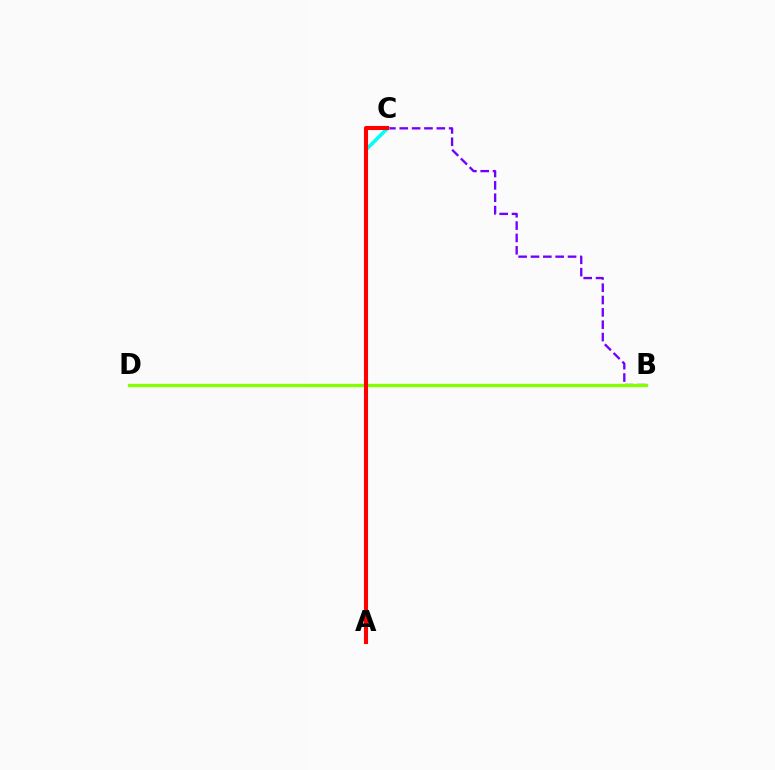{('B', 'C'): [{'color': '#7200ff', 'line_style': 'dashed', 'thickness': 1.68}], ('B', 'D'): [{'color': '#84ff00', 'line_style': 'solid', 'thickness': 2.39}], ('A', 'C'): [{'color': '#00fff6', 'line_style': 'solid', 'thickness': 2.56}, {'color': '#ff0000', 'line_style': 'solid', 'thickness': 2.94}]}